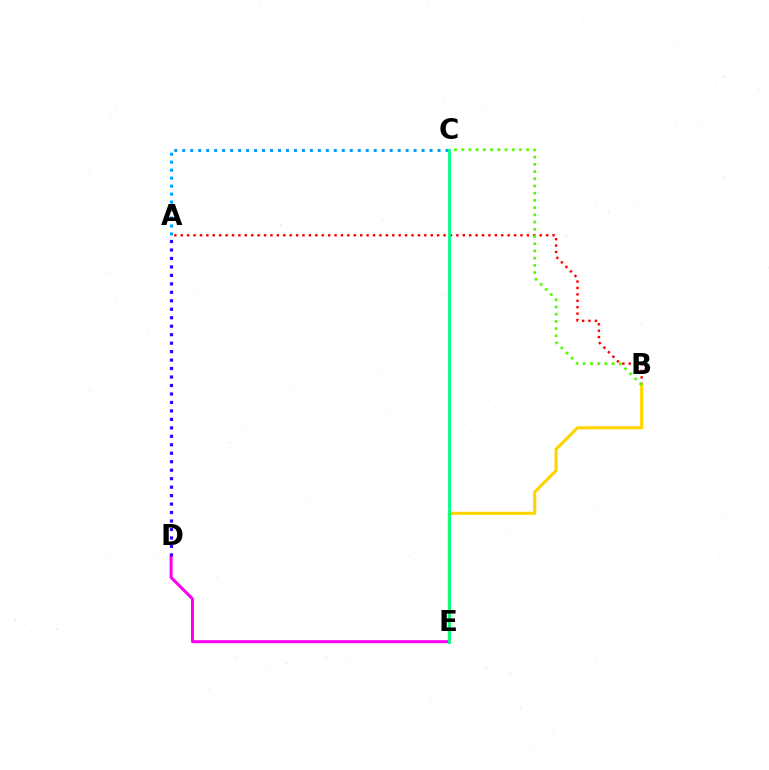{('A', 'C'): [{'color': '#009eff', 'line_style': 'dotted', 'thickness': 2.17}], ('A', 'B'): [{'color': '#ff0000', 'line_style': 'dotted', 'thickness': 1.74}], ('B', 'E'): [{'color': '#ffd500', 'line_style': 'solid', 'thickness': 2.25}], ('D', 'E'): [{'color': '#ff00ed', 'line_style': 'solid', 'thickness': 2.16}], ('A', 'D'): [{'color': '#3700ff', 'line_style': 'dotted', 'thickness': 2.3}], ('C', 'E'): [{'color': '#00ff86', 'line_style': 'solid', 'thickness': 2.02}], ('B', 'C'): [{'color': '#4fff00', 'line_style': 'dotted', 'thickness': 1.96}]}